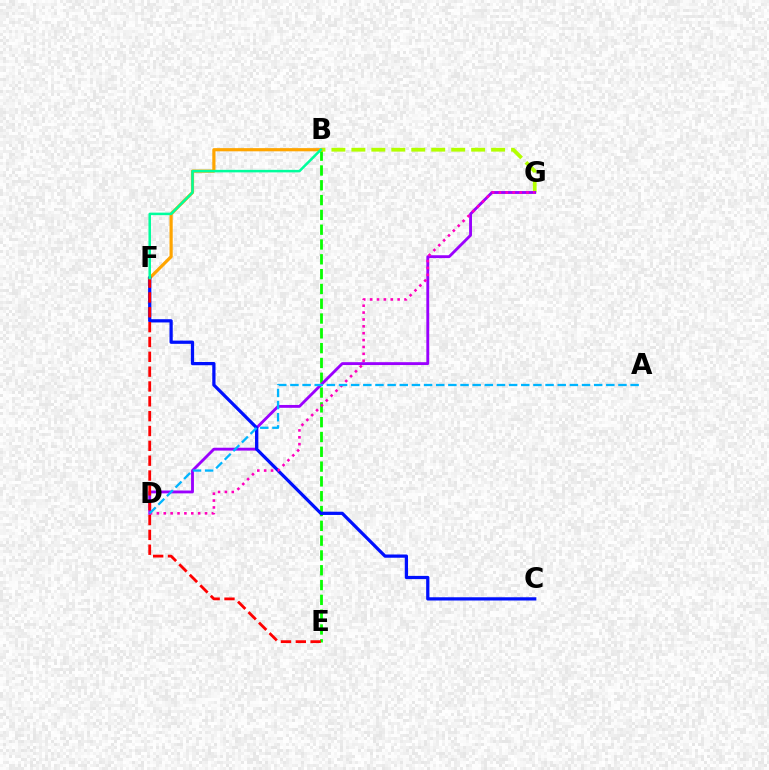{('B', 'E'): [{'color': '#08ff00', 'line_style': 'dashed', 'thickness': 2.01}], ('B', 'G'): [{'color': '#b3ff00', 'line_style': 'dashed', 'thickness': 2.71}], ('D', 'G'): [{'color': '#9b00ff', 'line_style': 'solid', 'thickness': 2.06}, {'color': '#ff00bd', 'line_style': 'dotted', 'thickness': 1.87}], ('B', 'F'): [{'color': '#ffa500', 'line_style': 'solid', 'thickness': 2.29}, {'color': '#00ff9d', 'line_style': 'solid', 'thickness': 1.82}], ('C', 'F'): [{'color': '#0010ff', 'line_style': 'solid', 'thickness': 2.33}], ('A', 'D'): [{'color': '#00b5ff', 'line_style': 'dashed', 'thickness': 1.65}], ('E', 'F'): [{'color': '#ff0000', 'line_style': 'dashed', 'thickness': 2.02}]}